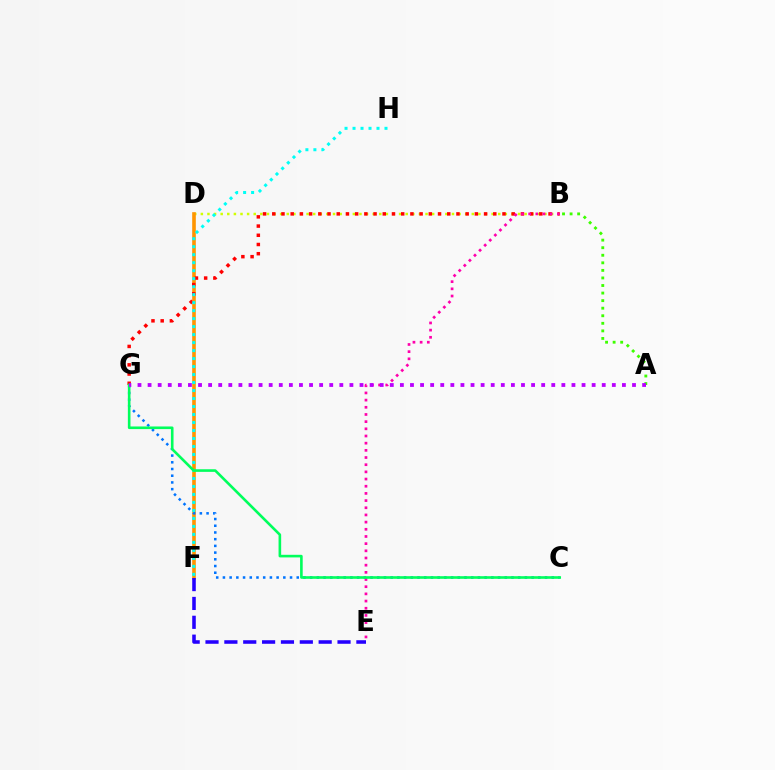{('B', 'D'): [{'color': '#d1ff00', 'line_style': 'dotted', 'thickness': 1.8}], ('D', 'F'): [{'color': '#ff9400', 'line_style': 'solid', 'thickness': 2.61}], ('C', 'G'): [{'color': '#0074ff', 'line_style': 'dotted', 'thickness': 1.82}, {'color': '#00ff5c', 'line_style': 'solid', 'thickness': 1.88}], ('B', 'G'): [{'color': '#ff0000', 'line_style': 'dotted', 'thickness': 2.5}], ('F', 'H'): [{'color': '#00fff6', 'line_style': 'dotted', 'thickness': 2.17}], ('B', 'E'): [{'color': '#ff00ac', 'line_style': 'dotted', 'thickness': 1.95}], ('E', 'F'): [{'color': '#2500ff', 'line_style': 'dashed', 'thickness': 2.56}], ('A', 'B'): [{'color': '#3dff00', 'line_style': 'dotted', 'thickness': 2.05}], ('A', 'G'): [{'color': '#b900ff', 'line_style': 'dotted', 'thickness': 2.74}]}